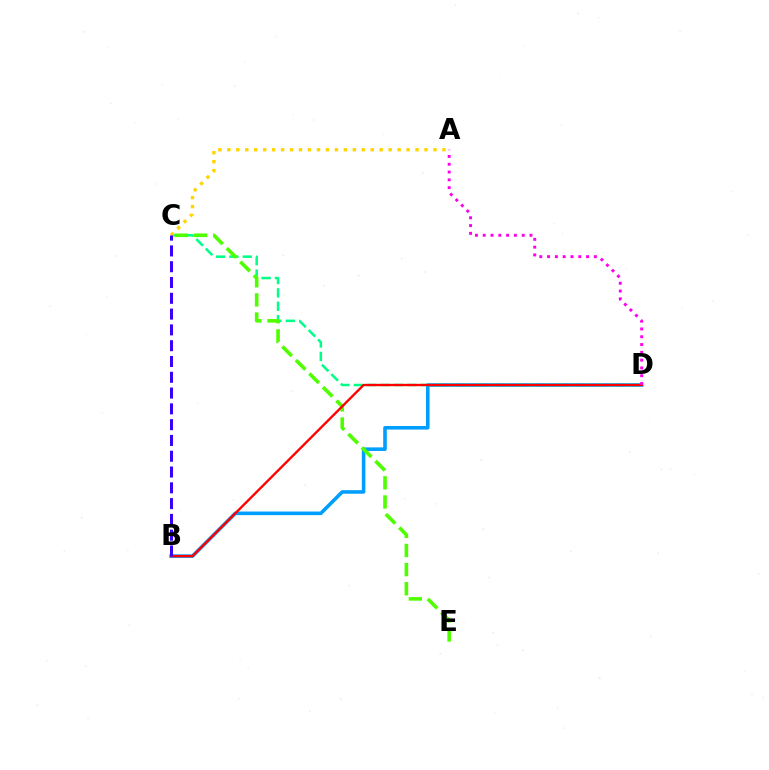{('B', 'D'): [{'color': '#009eff', 'line_style': 'solid', 'thickness': 2.58}, {'color': '#ff0000', 'line_style': 'solid', 'thickness': 1.7}], ('C', 'D'): [{'color': '#00ff86', 'line_style': 'dashed', 'thickness': 1.82}], ('A', 'C'): [{'color': '#ffd500', 'line_style': 'dotted', 'thickness': 2.44}], ('C', 'E'): [{'color': '#4fff00', 'line_style': 'dashed', 'thickness': 2.6}], ('B', 'C'): [{'color': '#3700ff', 'line_style': 'dashed', 'thickness': 2.15}], ('A', 'D'): [{'color': '#ff00ed', 'line_style': 'dotted', 'thickness': 2.12}]}